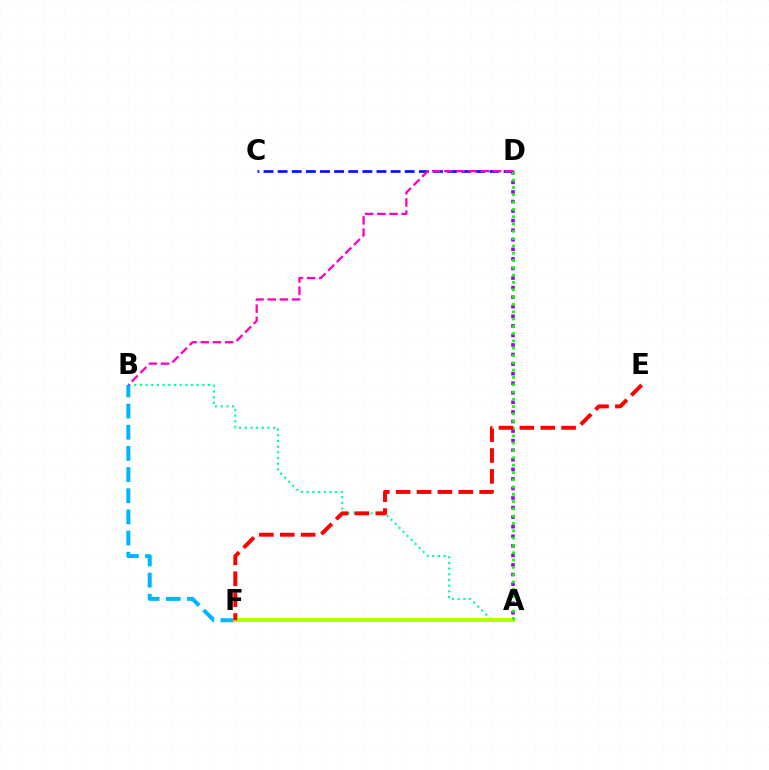{('C', 'D'): [{'color': '#0010ff', 'line_style': 'dashed', 'thickness': 1.92}], ('A', 'F'): [{'color': '#ffa500', 'line_style': 'dotted', 'thickness': 2.24}, {'color': '#b3ff00', 'line_style': 'solid', 'thickness': 2.96}], ('A', 'B'): [{'color': '#00ff9d', 'line_style': 'dotted', 'thickness': 1.54}], ('B', 'F'): [{'color': '#00b5ff', 'line_style': 'dashed', 'thickness': 2.87}], ('A', 'D'): [{'color': '#9b00ff', 'line_style': 'dotted', 'thickness': 2.6}, {'color': '#08ff00', 'line_style': 'dotted', 'thickness': 1.98}], ('B', 'D'): [{'color': '#ff00bd', 'line_style': 'dashed', 'thickness': 1.65}], ('E', 'F'): [{'color': '#ff0000', 'line_style': 'dashed', 'thickness': 2.84}]}